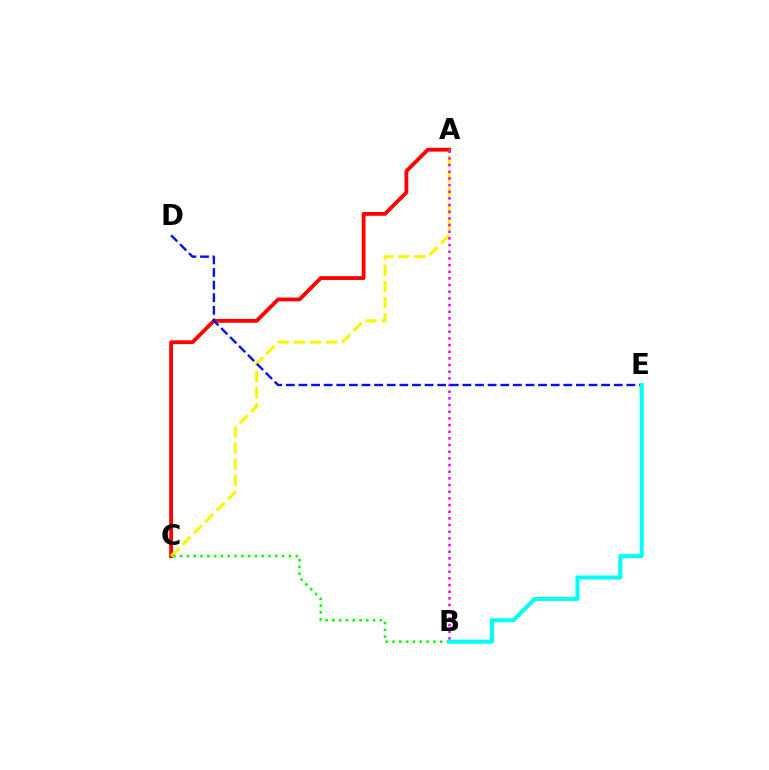{('A', 'C'): [{'color': '#ff0000', 'line_style': 'solid', 'thickness': 2.75}, {'color': '#fcf500', 'line_style': 'dashed', 'thickness': 2.19}], ('A', 'B'): [{'color': '#ee00ff', 'line_style': 'dotted', 'thickness': 1.81}], ('D', 'E'): [{'color': '#0010ff', 'line_style': 'dashed', 'thickness': 1.71}], ('B', 'C'): [{'color': '#08ff00', 'line_style': 'dotted', 'thickness': 1.85}], ('B', 'E'): [{'color': '#00fff6', 'line_style': 'solid', 'thickness': 2.9}]}